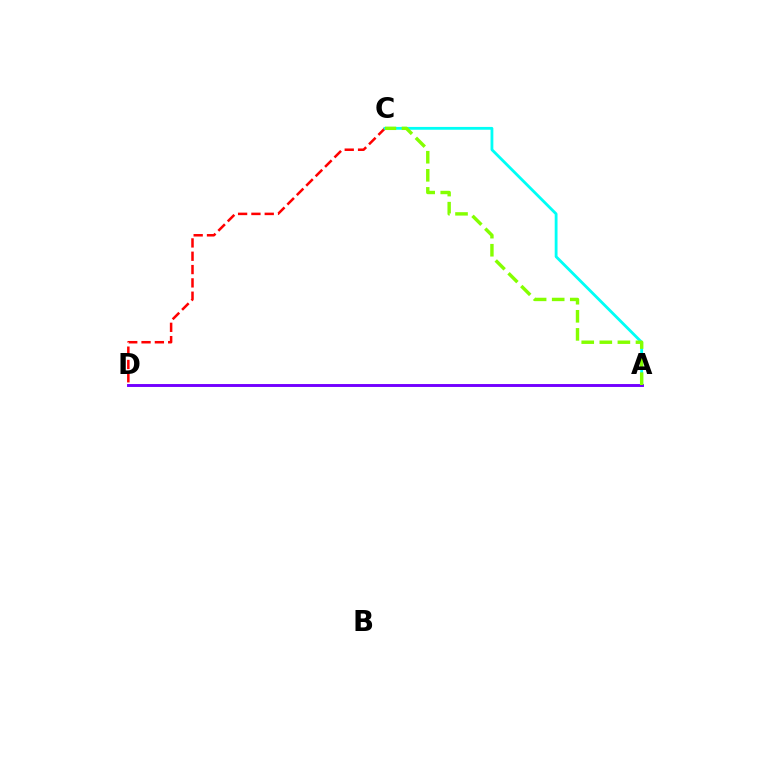{('C', 'D'): [{'color': '#ff0000', 'line_style': 'dashed', 'thickness': 1.81}], ('A', 'C'): [{'color': '#00fff6', 'line_style': 'solid', 'thickness': 2.03}, {'color': '#84ff00', 'line_style': 'dashed', 'thickness': 2.46}], ('A', 'D'): [{'color': '#7200ff', 'line_style': 'solid', 'thickness': 2.1}]}